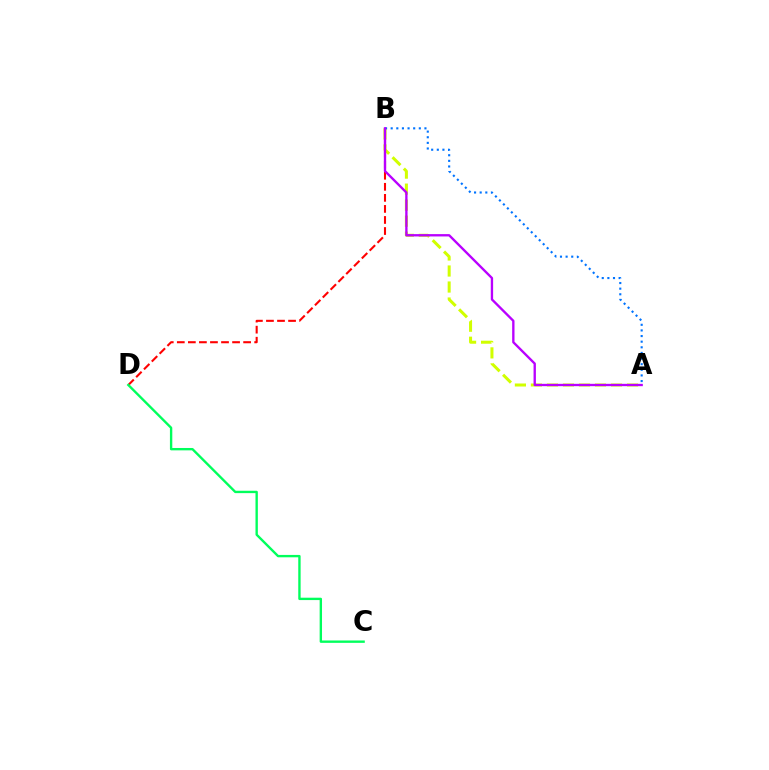{('B', 'D'): [{'color': '#ff0000', 'line_style': 'dashed', 'thickness': 1.5}], ('C', 'D'): [{'color': '#00ff5c', 'line_style': 'solid', 'thickness': 1.71}], ('A', 'B'): [{'color': '#d1ff00', 'line_style': 'dashed', 'thickness': 2.18}, {'color': '#0074ff', 'line_style': 'dotted', 'thickness': 1.53}, {'color': '#b900ff', 'line_style': 'solid', 'thickness': 1.69}]}